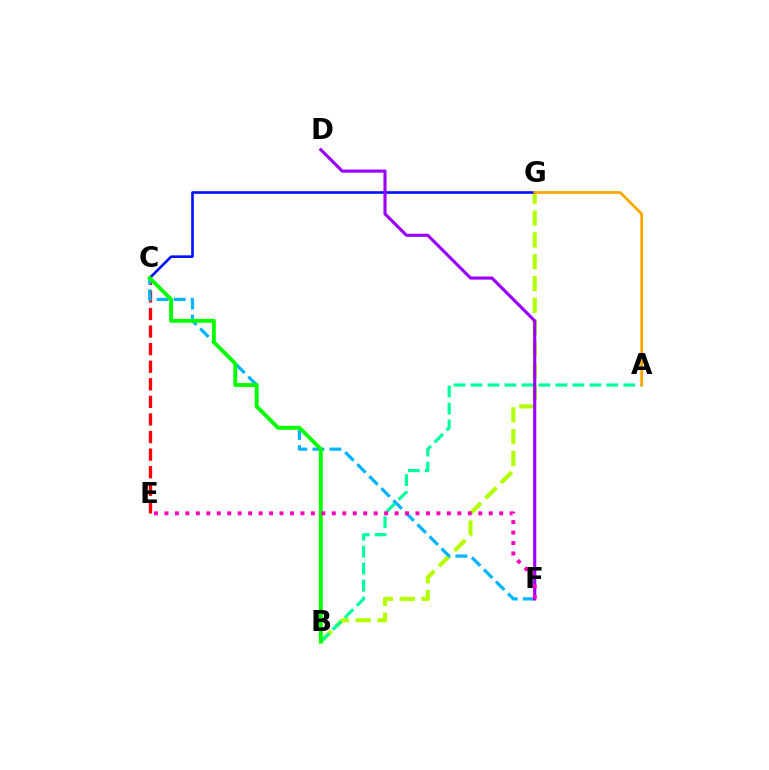{('B', 'G'): [{'color': '#b3ff00', 'line_style': 'dashed', 'thickness': 2.96}], ('A', 'B'): [{'color': '#00ff9d', 'line_style': 'dashed', 'thickness': 2.31}], ('C', 'E'): [{'color': '#ff0000', 'line_style': 'dashed', 'thickness': 2.39}], ('C', 'G'): [{'color': '#0010ff', 'line_style': 'solid', 'thickness': 1.89}], ('A', 'G'): [{'color': '#ffa500', 'line_style': 'solid', 'thickness': 1.97}], ('C', 'F'): [{'color': '#00b5ff', 'line_style': 'dashed', 'thickness': 2.31}], ('B', 'C'): [{'color': '#08ff00', 'line_style': 'solid', 'thickness': 2.79}], ('D', 'F'): [{'color': '#9b00ff', 'line_style': 'solid', 'thickness': 2.26}], ('E', 'F'): [{'color': '#ff00bd', 'line_style': 'dotted', 'thickness': 2.84}]}